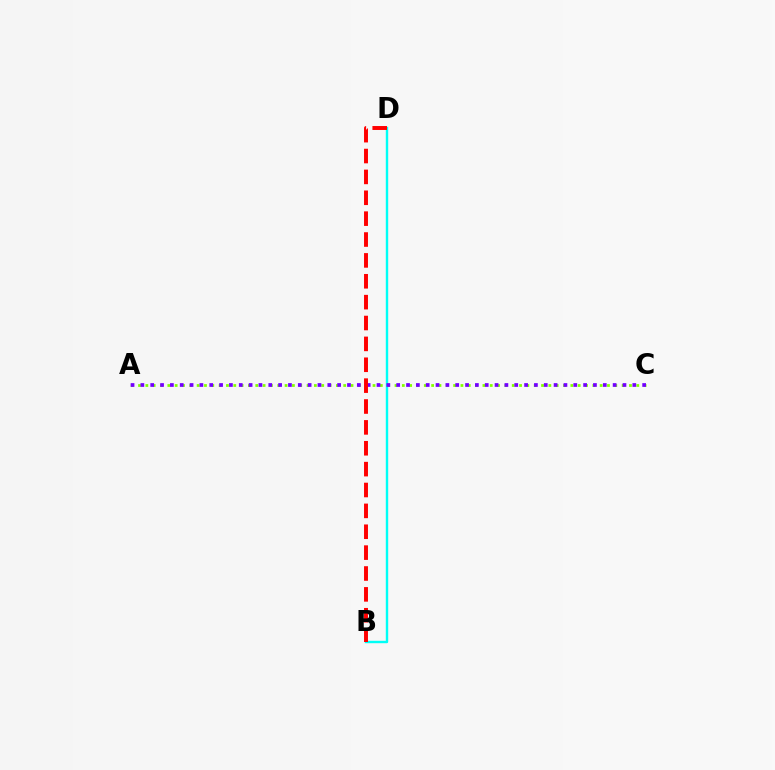{('B', 'D'): [{'color': '#00fff6', 'line_style': 'solid', 'thickness': 1.73}, {'color': '#ff0000', 'line_style': 'dashed', 'thickness': 2.84}], ('A', 'C'): [{'color': '#84ff00', 'line_style': 'dotted', 'thickness': 1.99}, {'color': '#7200ff', 'line_style': 'dotted', 'thickness': 2.67}]}